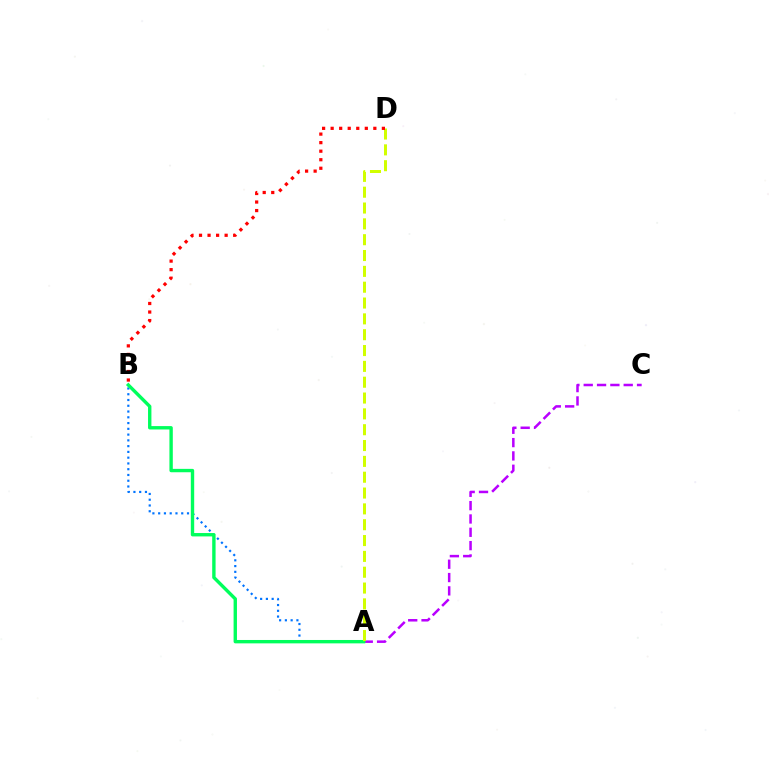{('A', 'C'): [{'color': '#b900ff', 'line_style': 'dashed', 'thickness': 1.81}], ('A', 'B'): [{'color': '#0074ff', 'line_style': 'dotted', 'thickness': 1.57}, {'color': '#00ff5c', 'line_style': 'solid', 'thickness': 2.43}], ('A', 'D'): [{'color': '#d1ff00', 'line_style': 'dashed', 'thickness': 2.15}], ('B', 'D'): [{'color': '#ff0000', 'line_style': 'dotted', 'thickness': 2.32}]}